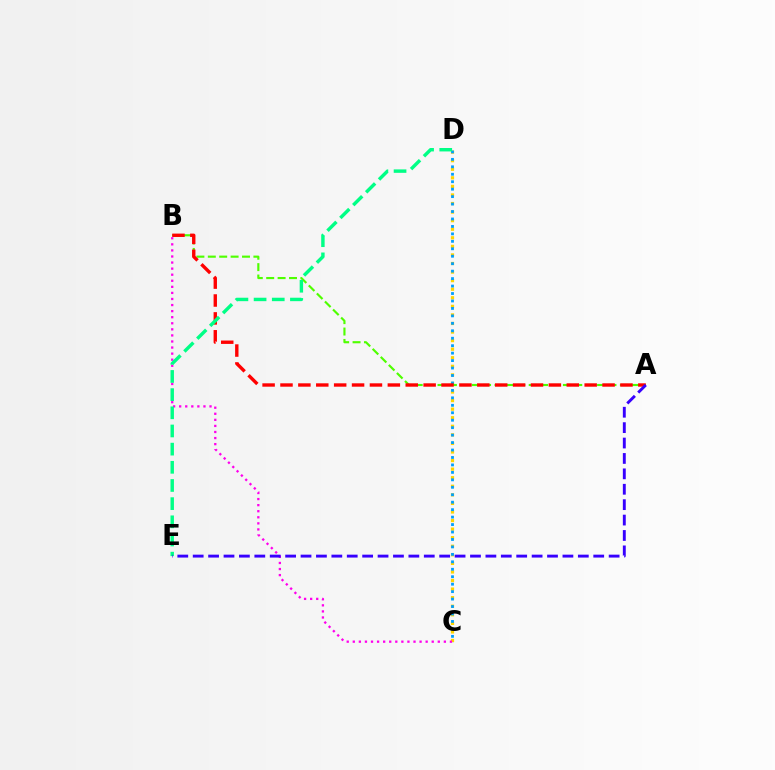{('C', 'D'): [{'color': '#ffd500', 'line_style': 'dotted', 'thickness': 2.33}, {'color': '#009eff', 'line_style': 'dotted', 'thickness': 2.02}], ('B', 'C'): [{'color': '#ff00ed', 'line_style': 'dotted', 'thickness': 1.65}], ('A', 'B'): [{'color': '#4fff00', 'line_style': 'dashed', 'thickness': 1.55}, {'color': '#ff0000', 'line_style': 'dashed', 'thickness': 2.43}], ('D', 'E'): [{'color': '#00ff86', 'line_style': 'dashed', 'thickness': 2.47}], ('A', 'E'): [{'color': '#3700ff', 'line_style': 'dashed', 'thickness': 2.09}]}